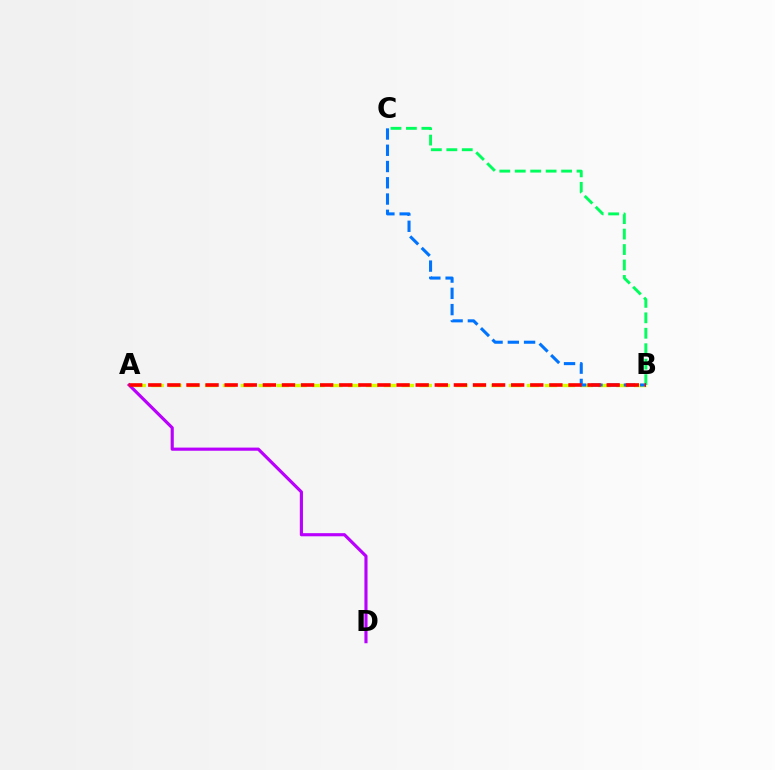{('A', 'D'): [{'color': '#b900ff', 'line_style': 'solid', 'thickness': 2.26}], ('A', 'B'): [{'color': '#d1ff00', 'line_style': 'dashed', 'thickness': 2.43}, {'color': '#ff0000', 'line_style': 'dashed', 'thickness': 2.59}], ('B', 'C'): [{'color': '#00ff5c', 'line_style': 'dashed', 'thickness': 2.1}, {'color': '#0074ff', 'line_style': 'dashed', 'thickness': 2.21}]}